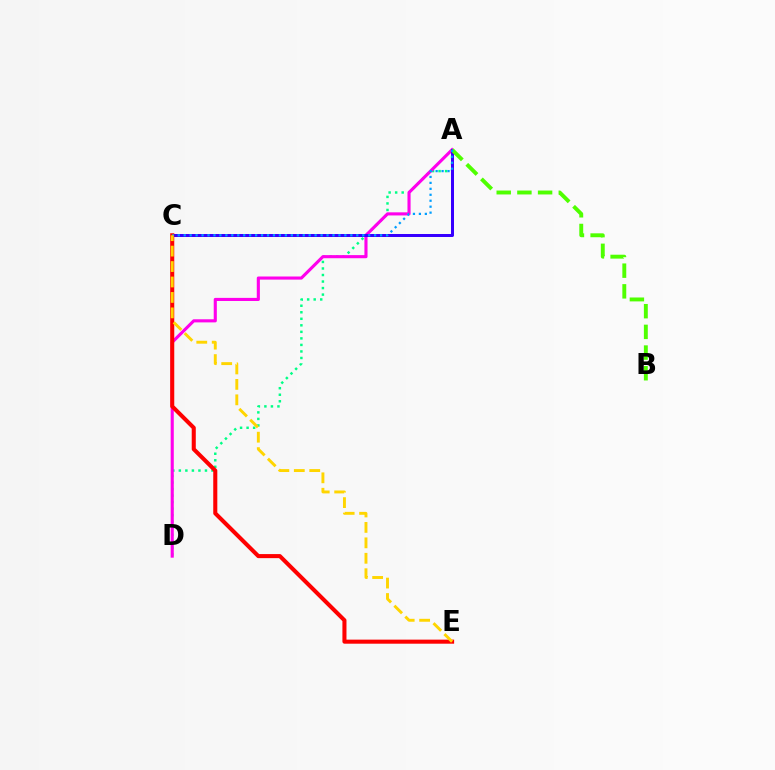{('A', 'D'): [{'color': '#00ff86', 'line_style': 'dotted', 'thickness': 1.77}, {'color': '#ff00ed', 'line_style': 'solid', 'thickness': 2.24}], ('A', 'C'): [{'color': '#3700ff', 'line_style': 'solid', 'thickness': 2.16}, {'color': '#009eff', 'line_style': 'dotted', 'thickness': 1.62}], ('A', 'B'): [{'color': '#4fff00', 'line_style': 'dashed', 'thickness': 2.81}], ('C', 'E'): [{'color': '#ff0000', 'line_style': 'solid', 'thickness': 2.93}, {'color': '#ffd500', 'line_style': 'dashed', 'thickness': 2.1}]}